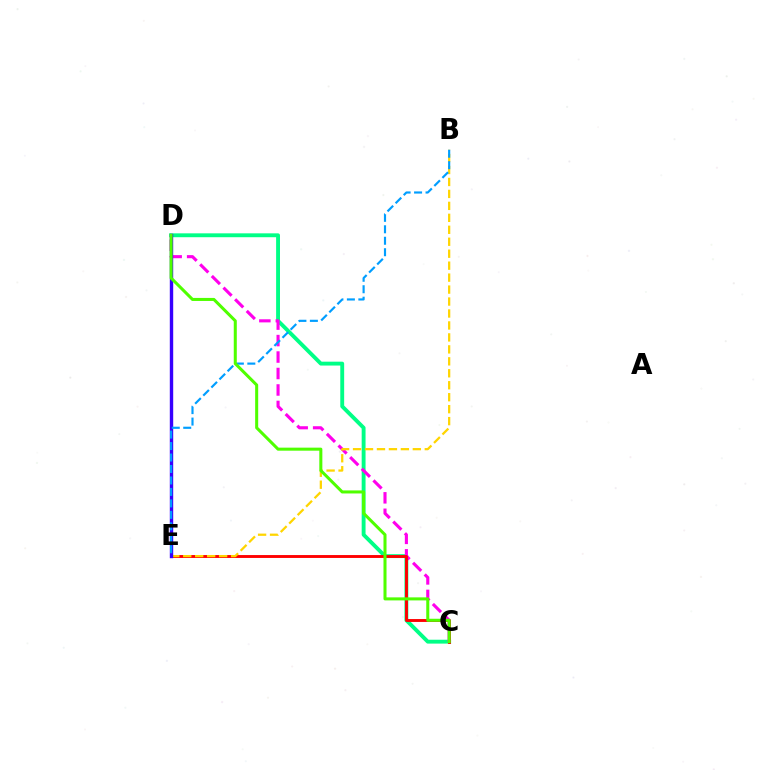{('C', 'D'): [{'color': '#00ff86', 'line_style': 'solid', 'thickness': 2.79}, {'color': '#ff00ed', 'line_style': 'dashed', 'thickness': 2.24}, {'color': '#4fff00', 'line_style': 'solid', 'thickness': 2.19}], ('C', 'E'): [{'color': '#ff0000', 'line_style': 'solid', 'thickness': 2.08}], ('B', 'E'): [{'color': '#ffd500', 'line_style': 'dashed', 'thickness': 1.62}, {'color': '#009eff', 'line_style': 'dashed', 'thickness': 1.56}], ('D', 'E'): [{'color': '#3700ff', 'line_style': 'solid', 'thickness': 2.45}]}